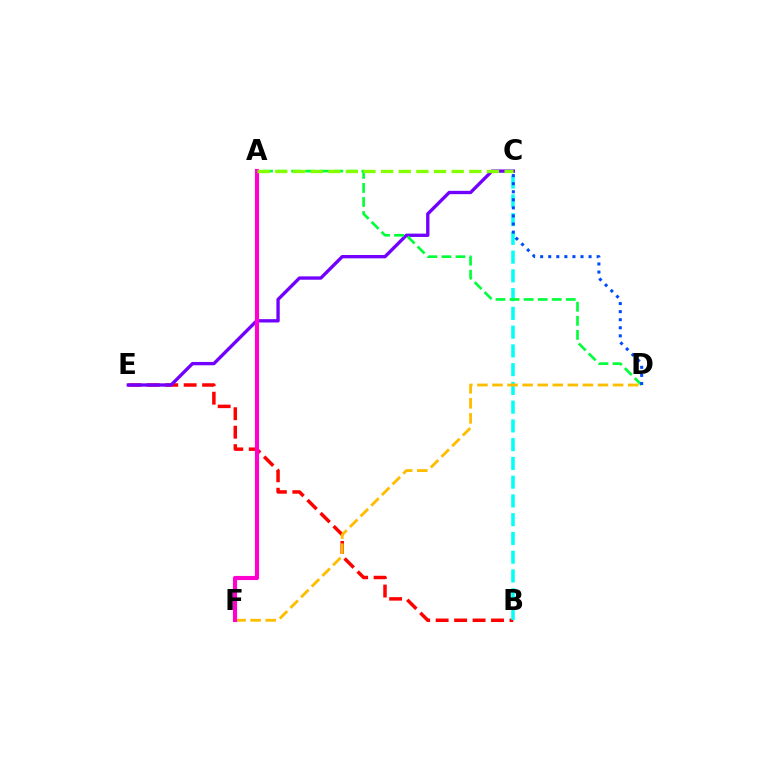{('B', 'E'): [{'color': '#ff0000', 'line_style': 'dashed', 'thickness': 2.51}], ('B', 'C'): [{'color': '#00fff6', 'line_style': 'dashed', 'thickness': 2.55}], ('D', 'F'): [{'color': '#ffbd00', 'line_style': 'dashed', 'thickness': 2.05}], ('C', 'E'): [{'color': '#7200ff', 'line_style': 'solid', 'thickness': 2.4}], ('A', 'D'): [{'color': '#00ff39', 'line_style': 'dashed', 'thickness': 1.91}], ('A', 'F'): [{'color': '#ff00cf', 'line_style': 'solid', 'thickness': 2.97}], ('A', 'C'): [{'color': '#84ff00', 'line_style': 'dashed', 'thickness': 2.4}], ('C', 'D'): [{'color': '#004bff', 'line_style': 'dotted', 'thickness': 2.19}]}